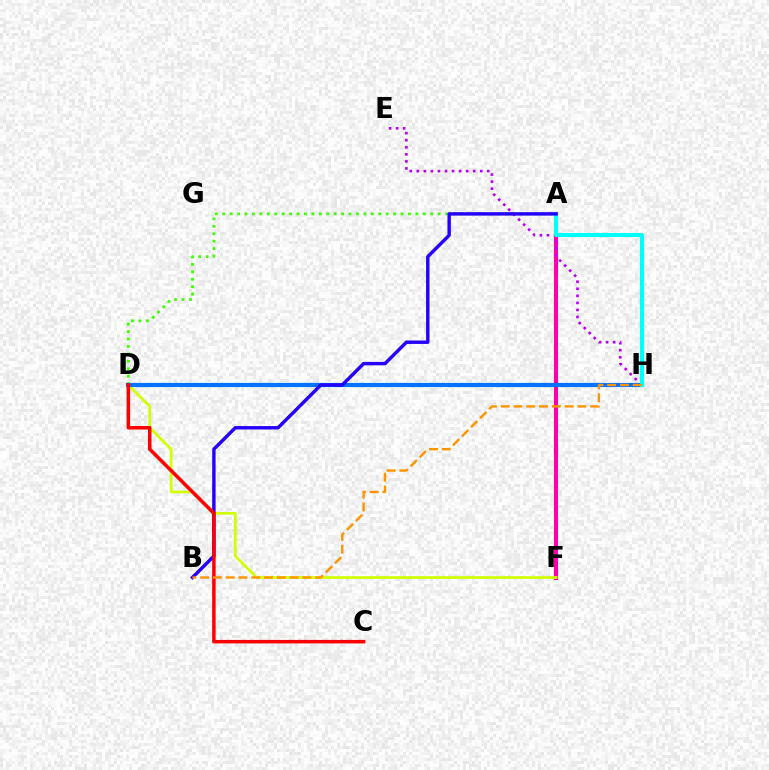{('D', 'H'): [{'color': '#00ff5c', 'line_style': 'dotted', 'thickness': 2.23}, {'color': '#0074ff', 'line_style': 'solid', 'thickness': 3.0}], ('A', 'F'): [{'color': '#ff00ac', 'line_style': 'solid', 'thickness': 2.91}], ('A', 'D'): [{'color': '#3dff00', 'line_style': 'dotted', 'thickness': 2.02}], ('D', 'F'): [{'color': '#d1ff00', 'line_style': 'solid', 'thickness': 1.95}], ('E', 'H'): [{'color': '#b900ff', 'line_style': 'dotted', 'thickness': 1.92}], ('A', 'H'): [{'color': '#00fff6', 'line_style': 'solid', 'thickness': 2.95}], ('A', 'B'): [{'color': '#2500ff', 'line_style': 'solid', 'thickness': 2.46}], ('C', 'D'): [{'color': '#ff0000', 'line_style': 'solid', 'thickness': 2.52}], ('B', 'H'): [{'color': '#ff9400', 'line_style': 'dashed', 'thickness': 1.74}]}